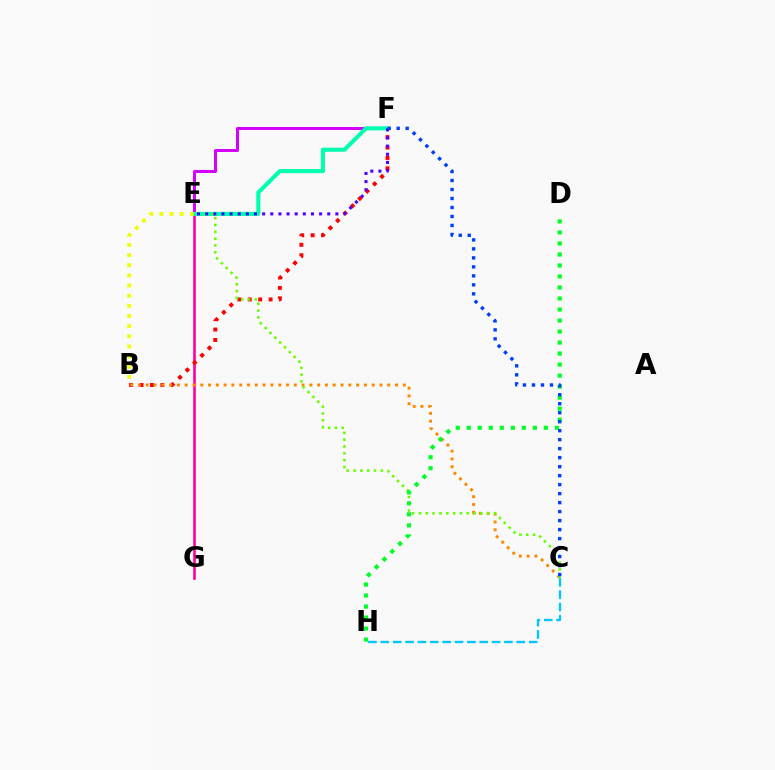{('E', 'G'): [{'color': '#ff00a0', 'line_style': 'solid', 'thickness': 1.88}], ('C', 'H'): [{'color': '#00c7ff', 'line_style': 'dashed', 'thickness': 1.68}], ('B', 'F'): [{'color': '#ff0000', 'line_style': 'dotted', 'thickness': 2.83}], ('E', 'F'): [{'color': '#d600ff', 'line_style': 'solid', 'thickness': 2.16}, {'color': '#00ffaf', 'line_style': 'solid', 'thickness': 2.94}, {'color': '#4f00ff', 'line_style': 'dotted', 'thickness': 2.21}], ('B', 'C'): [{'color': '#ff8800', 'line_style': 'dotted', 'thickness': 2.12}], ('C', 'E'): [{'color': '#66ff00', 'line_style': 'dotted', 'thickness': 1.86}], ('D', 'H'): [{'color': '#00ff27', 'line_style': 'dotted', 'thickness': 2.99}], ('B', 'E'): [{'color': '#eeff00', 'line_style': 'dotted', 'thickness': 2.76}], ('C', 'F'): [{'color': '#003fff', 'line_style': 'dotted', 'thickness': 2.44}]}